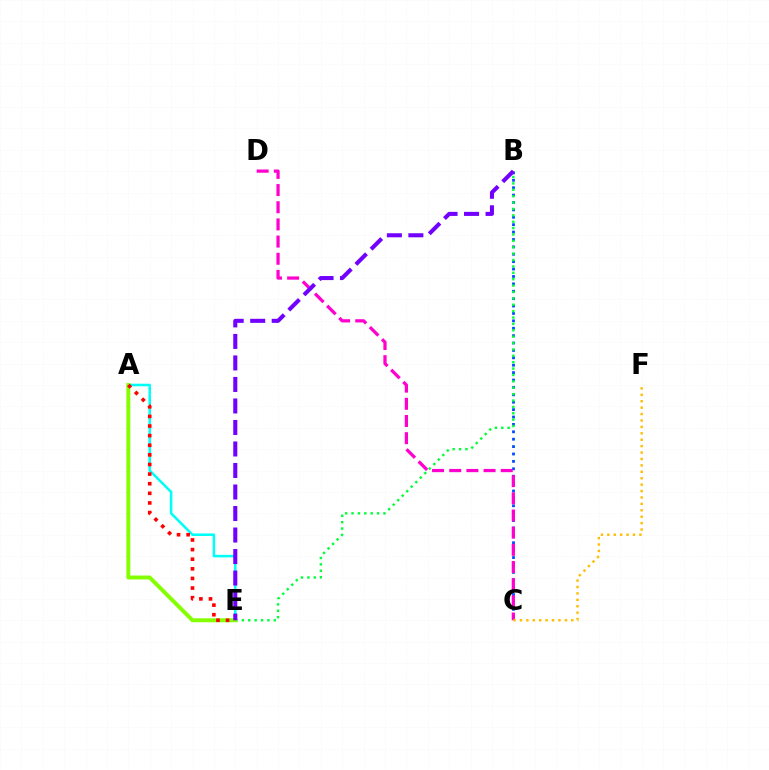{('B', 'C'): [{'color': '#004bff', 'line_style': 'dotted', 'thickness': 2.01}], ('A', 'E'): [{'color': '#00fff6', 'line_style': 'solid', 'thickness': 1.84}, {'color': '#84ff00', 'line_style': 'solid', 'thickness': 2.83}, {'color': '#ff0000', 'line_style': 'dotted', 'thickness': 2.61}], ('C', 'D'): [{'color': '#ff00cf', 'line_style': 'dashed', 'thickness': 2.33}], ('C', 'F'): [{'color': '#ffbd00', 'line_style': 'dotted', 'thickness': 1.74}], ('B', 'E'): [{'color': '#00ff39', 'line_style': 'dotted', 'thickness': 1.73}, {'color': '#7200ff', 'line_style': 'dashed', 'thickness': 2.92}]}